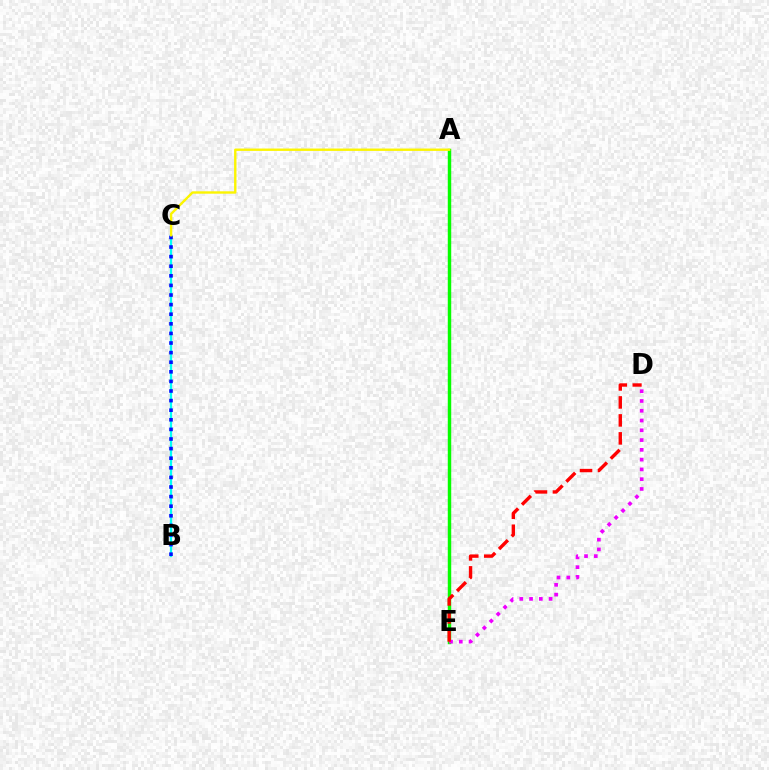{('A', 'E'): [{'color': '#08ff00', 'line_style': 'solid', 'thickness': 2.48}], ('D', 'E'): [{'color': '#ee00ff', 'line_style': 'dotted', 'thickness': 2.66}, {'color': '#ff0000', 'line_style': 'dashed', 'thickness': 2.44}], ('B', 'C'): [{'color': '#00fff6', 'line_style': 'solid', 'thickness': 1.64}, {'color': '#0010ff', 'line_style': 'dotted', 'thickness': 2.61}], ('A', 'C'): [{'color': '#fcf500', 'line_style': 'solid', 'thickness': 1.71}]}